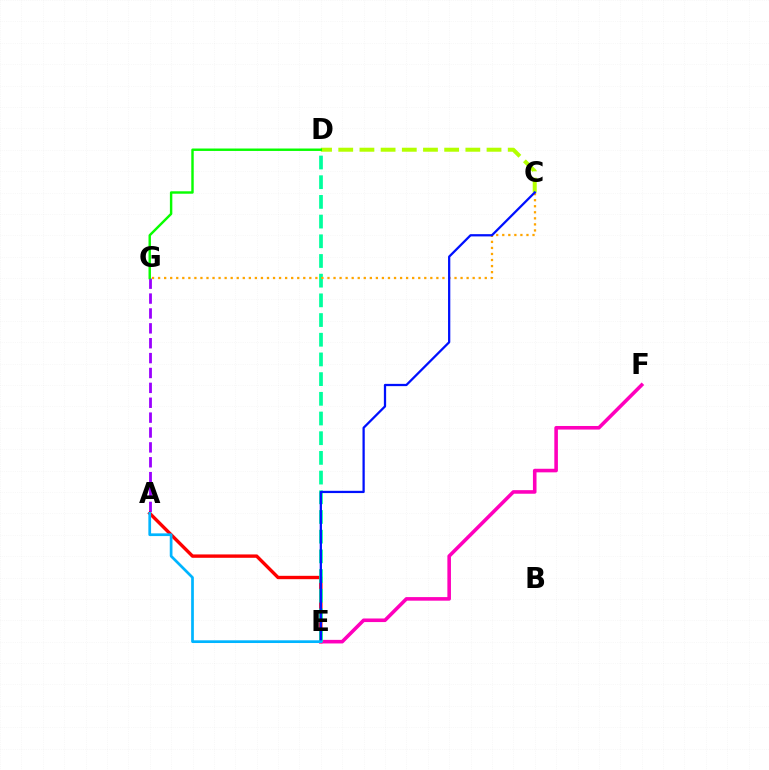{('A', 'G'): [{'color': '#9b00ff', 'line_style': 'dashed', 'thickness': 2.02}], ('C', 'D'): [{'color': '#b3ff00', 'line_style': 'dashed', 'thickness': 2.88}], ('A', 'E'): [{'color': '#ff0000', 'line_style': 'solid', 'thickness': 2.43}, {'color': '#00b5ff', 'line_style': 'solid', 'thickness': 1.96}], ('E', 'F'): [{'color': '#ff00bd', 'line_style': 'solid', 'thickness': 2.58}], ('D', 'E'): [{'color': '#00ff9d', 'line_style': 'dashed', 'thickness': 2.68}], ('C', 'G'): [{'color': '#ffa500', 'line_style': 'dotted', 'thickness': 1.64}], ('D', 'G'): [{'color': '#08ff00', 'line_style': 'solid', 'thickness': 1.75}], ('C', 'E'): [{'color': '#0010ff', 'line_style': 'solid', 'thickness': 1.63}]}